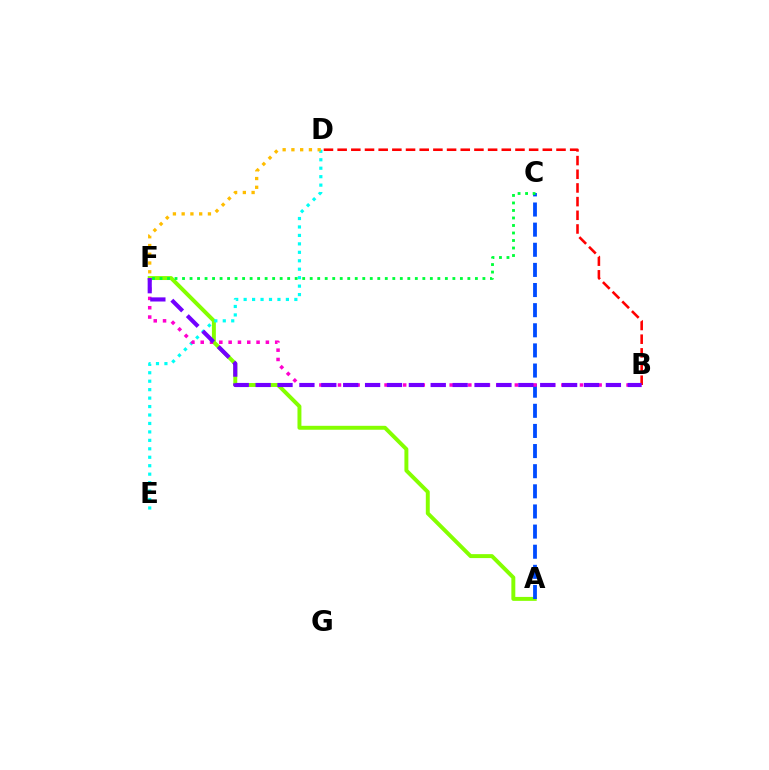{('A', 'F'): [{'color': '#84ff00', 'line_style': 'solid', 'thickness': 2.84}], ('A', 'C'): [{'color': '#004bff', 'line_style': 'dashed', 'thickness': 2.73}], ('D', 'E'): [{'color': '#00fff6', 'line_style': 'dotted', 'thickness': 2.3}], ('C', 'F'): [{'color': '#00ff39', 'line_style': 'dotted', 'thickness': 2.04}], ('B', 'F'): [{'color': '#ff00cf', 'line_style': 'dotted', 'thickness': 2.53}, {'color': '#7200ff', 'line_style': 'dashed', 'thickness': 2.97}], ('D', 'F'): [{'color': '#ffbd00', 'line_style': 'dotted', 'thickness': 2.38}], ('B', 'D'): [{'color': '#ff0000', 'line_style': 'dashed', 'thickness': 1.86}]}